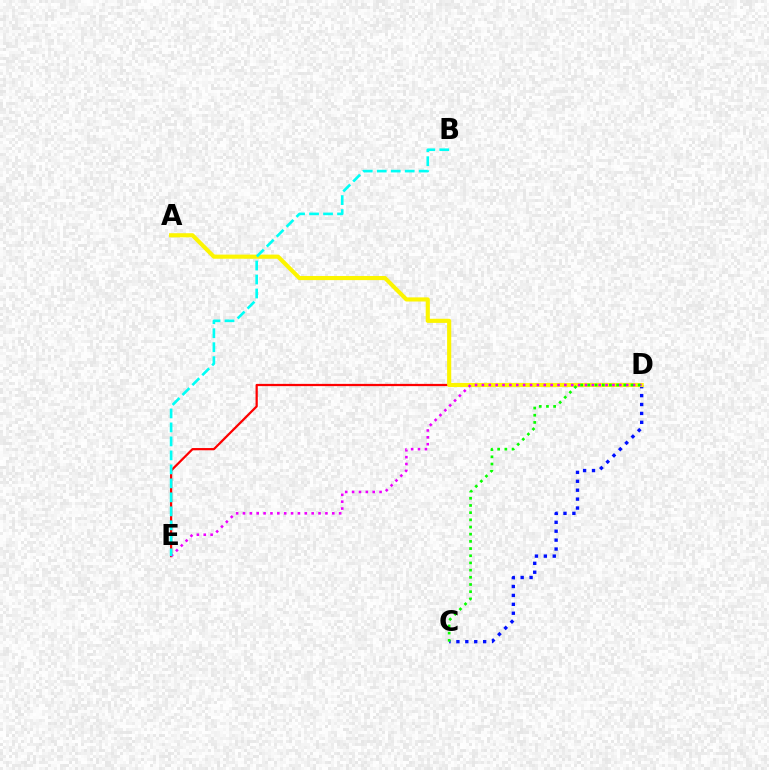{('C', 'D'): [{'color': '#0010ff', 'line_style': 'dotted', 'thickness': 2.42}, {'color': '#08ff00', 'line_style': 'dotted', 'thickness': 1.95}], ('D', 'E'): [{'color': '#ff0000', 'line_style': 'solid', 'thickness': 1.61}, {'color': '#ee00ff', 'line_style': 'dotted', 'thickness': 1.87}], ('A', 'D'): [{'color': '#fcf500', 'line_style': 'solid', 'thickness': 2.97}], ('B', 'E'): [{'color': '#00fff6', 'line_style': 'dashed', 'thickness': 1.9}]}